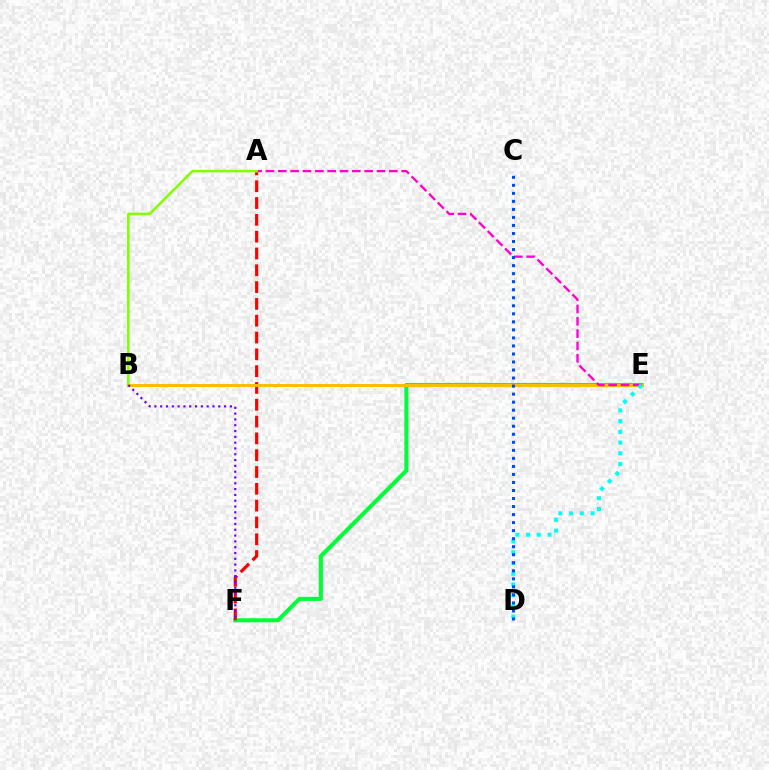{('E', 'F'): [{'color': '#00ff39', 'line_style': 'solid', 'thickness': 2.95}], ('A', 'F'): [{'color': '#ff0000', 'line_style': 'dashed', 'thickness': 2.28}], ('B', 'E'): [{'color': '#ffbd00', 'line_style': 'solid', 'thickness': 2.12}], ('A', 'E'): [{'color': '#ff00cf', 'line_style': 'dashed', 'thickness': 1.68}], ('A', 'B'): [{'color': '#84ff00', 'line_style': 'solid', 'thickness': 1.84}], ('B', 'F'): [{'color': '#7200ff', 'line_style': 'dotted', 'thickness': 1.58}], ('D', 'E'): [{'color': '#00fff6', 'line_style': 'dotted', 'thickness': 2.92}], ('C', 'D'): [{'color': '#004bff', 'line_style': 'dotted', 'thickness': 2.18}]}